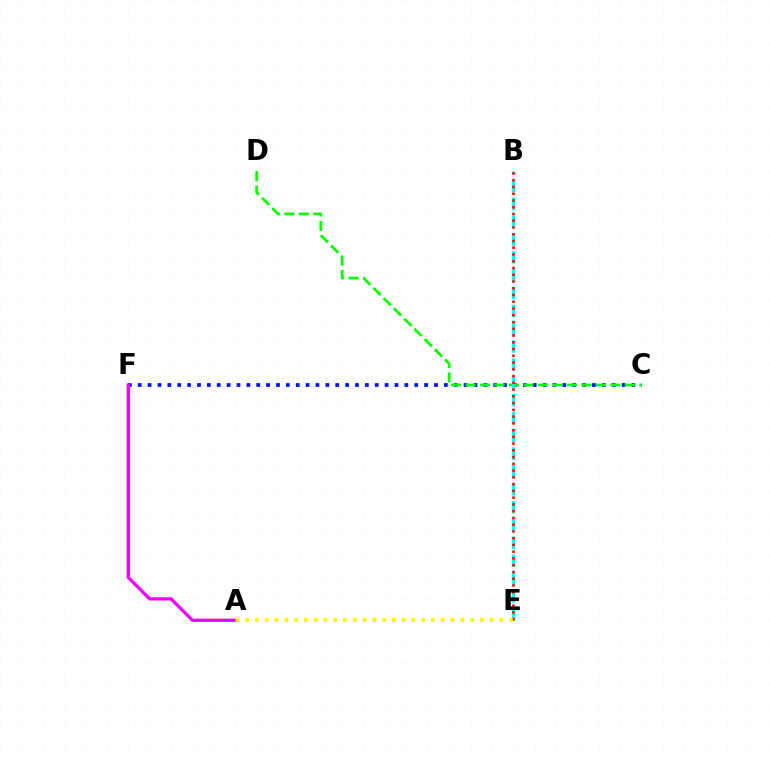{('C', 'F'): [{'color': '#0010ff', 'line_style': 'dotted', 'thickness': 2.68}], ('C', 'D'): [{'color': '#08ff00', 'line_style': 'dashed', 'thickness': 1.97}], ('B', 'E'): [{'color': '#00fff6', 'line_style': 'dashed', 'thickness': 2.42}, {'color': '#ff0000', 'line_style': 'dotted', 'thickness': 1.84}], ('A', 'F'): [{'color': '#ee00ff', 'line_style': 'solid', 'thickness': 2.35}], ('A', 'E'): [{'color': '#fcf500', 'line_style': 'dotted', 'thickness': 2.66}]}